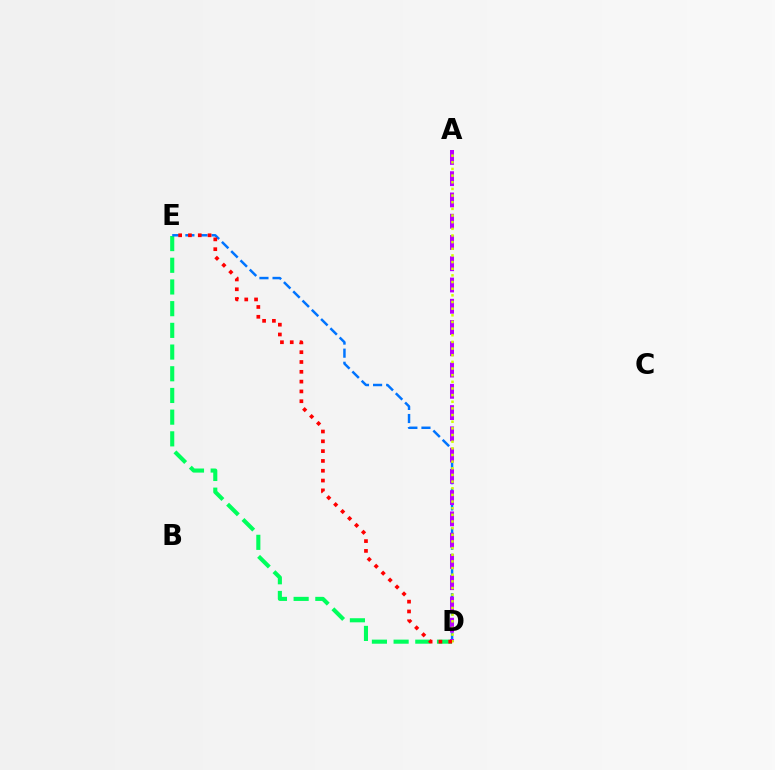{('D', 'E'): [{'color': '#00ff5c', 'line_style': 'dashed', 'thickness': 2.95}, {'color': '#0074ff', 'line_style': 'dashed', 'thickness': 1.78}, {'color': '#ff0000', 'line_style': 'dotted', 'thickness': 2.66}], ('A', 'D'): [{'color': '#b900ff', 'line_style': 'dashed', 'thickness': 2.89}, {'color': '#d1ff00', 'line_style': 'dotted', 'thickness': 1.81}]}